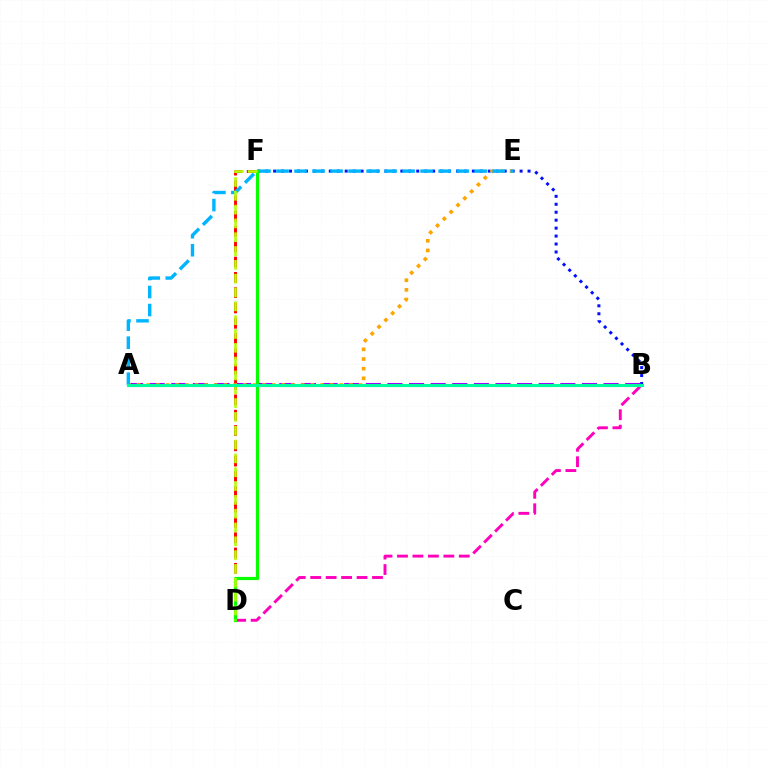{('B', 'F'): [{'color': '#0010ff', 'line_style': 'dotted', 'thickness': 2.16}], ('D', 'F'): [{'color': '#ff0000', 'line_style': 'dashed', 'thickness': 2.08}, {'color': '#08ff00', 'line_style': 'solid', 'thickness': 2.29}, {'color': '#b3ff00', 'line_style': 'dashed', 'thickness': 1.88}], ('A', 'B'): [{'color': '#9b00ff', 'line_style': 'dashed', 'thickness': 2.94}, {'color': '#00ff9d', 'line_style': 'solid', 'thickness': 2.21}], ('A', 'E'): [{'color': '#ffa500', 'line_style': 'dotted', 'thickness': 2.62}, {'color': '#00b5ff', 'line_style': 'dashed', 'thickness': 2.45}], ('B', 'D'): [{'color': '#ff00bd', 'line_style': 'dashed', 'thickness': 2.1}]}